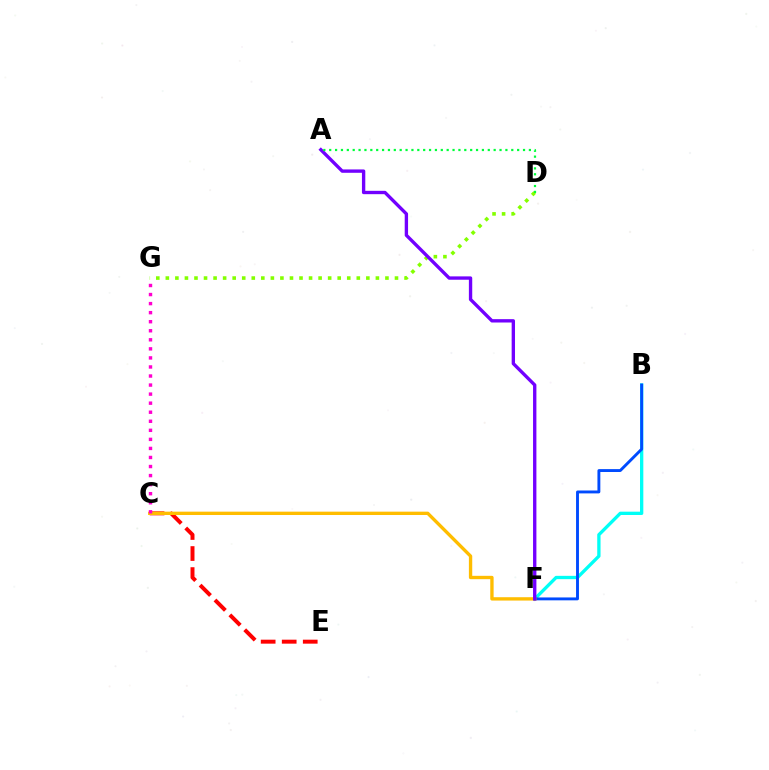{('B', 'F'): [{'color': '#00fff6', 'line_style': 'solid', 'thickness': 2.39}, {'color': '#004bff', 'line_style': 'solid', 'thickness': 2.09}], ('D', 'G'): [{'color': '#84ff00', 'line_style': 'dotted', 'thickness': 2.59}], ('C', 'E'): [{'color': '#ff0000', 'line_style': 'dashed', 'thickness': 2.86}], ('C', 'F'): [{'color': '#ffbd00', 'line_style': 'solid', 'thickness': 2.41}], ('C', 'G'): [{'color': '#ff00cf', 'line_style': 'dotted', 'thickness': 2.46}], ('A', 'F'): [{'color': '#7200ff', 'line_style': 'solid', 'thickness': 2.41}], ('A', 'D'): [{'color': '#00ff39', 'line_style': 'dotted', 'thickness': 1.6}]}